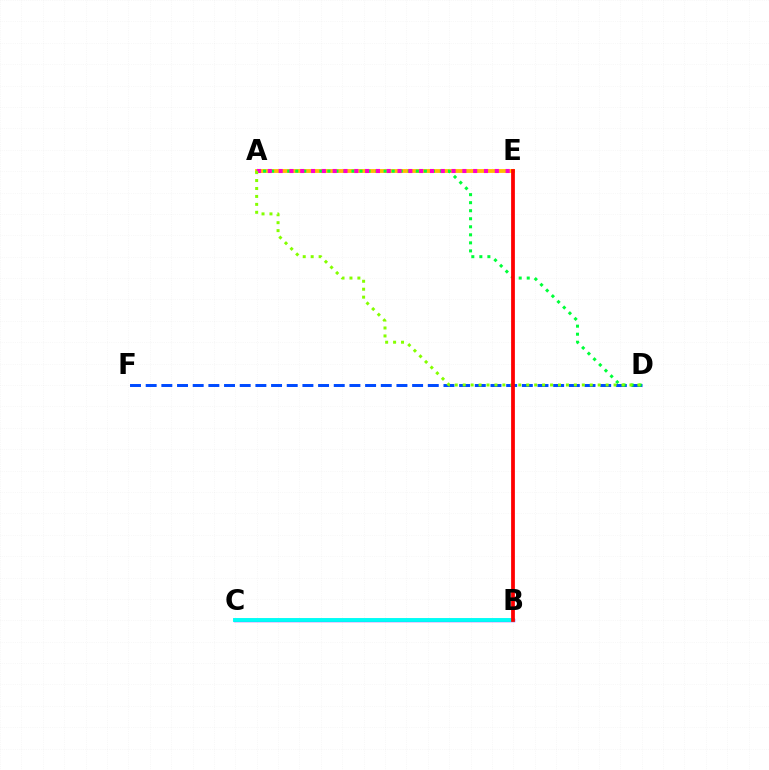{('B', 'C'): [{'color': '#7200ff', 'line_style': 'solid', 'thickness': 2.43}, {'color': '#00fff6', 'line_style': 'solid', 'thickness': 2.8}], ('D', 'F'): [{'color': '#004bff', 'line_style': 'dashed', 'thickness': 2.13}], ('A', 'E'): [{'color': '#ffbd00', 'line_style': 'solid', 'thickness': 2.76}, {'color': '#ff00cf', 'line_style': 'dotted', 'thickness': 2.94}], ('A', 'D'): [{'color': '#00ff39', 'line_style': 'dotted', 'thickness': 2.18}, {'color': '#84ff00', 'line_style': 'dotted', 'thickness': 2.16}], ('B', 'E'): [{'color': '#ff0000', 'line_style': 'solid', 'thickness': 2.71}]}